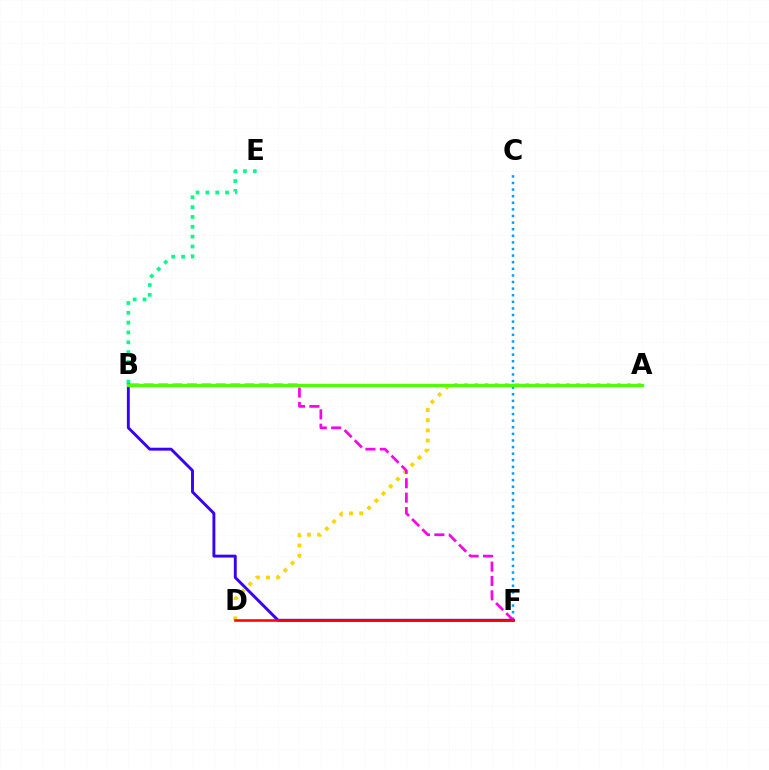{('A', 'D'): [{'color': '#ffd500', 'line_style': 'dotted', 'thickness': 2.76}], ('B', 'E'): [{'color': '#00ff86', 'line_style': 'dotted', 'thickness': 2.67}], ('C', 'F'): [{'color': '#009eff', 'line_style': 'dotted', 'thickness': 1.79}], ('B', 'F'): [{'color': '#ff00ed', 'line_style': 'dashed', 'thickness': 1.95}, {'color': '#3700ff', 'line_style': 'solid', 'thickness': 2.08}], ('A', 'B'): [{'color': '#4fff00', 'line_style': 'solid', 'thickness': 2.34}], ('D', 'F'): [{'color': '#ff0000', 'line_style': 'solid', 'thickness': 1.83}]}